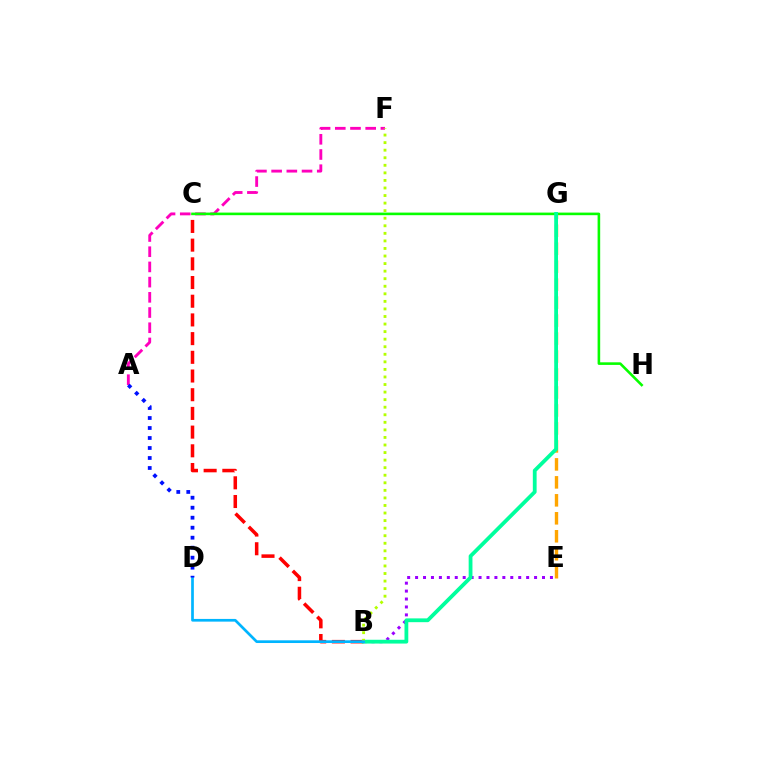{('A', 'F'): [{'color': '#ff00bd', 'line_style': 'dashed', 'thickness': 2.07}], ('B', 'E'): [{'color': '#9b00ff', 'line_style': 'dotted', 'thickness': 2.16}], ('B', 'C'): [{'color': '#ff0000', 'line_style': 'dashed', 'thickness': 2.54}], ('C', 'H'): [{'color': '#08ff00', 'line_style': 'solid', 'thickness': 1.87}], ('E', 'G'): [{'color': '#ffa500', 'line_style': 'dashed', 'thickness': 2.44}], ('B', 'G'): [{'color': '#00ff9d', 'line_style': 'solid', 'thickness': 2.73}], ('B', 'F'): [{'color': '#b3ff00', 'line_style': 'dotted', 'thickness': 2.05}], ('B', 'D'): [{'color': '#00b5ff', 'line_style': 'solid', 'thickness': 1.95}], ('A', 'D'): [{'color': '#0010ff', 'line_style': 'dotted', 'thickness': 2.72}]}